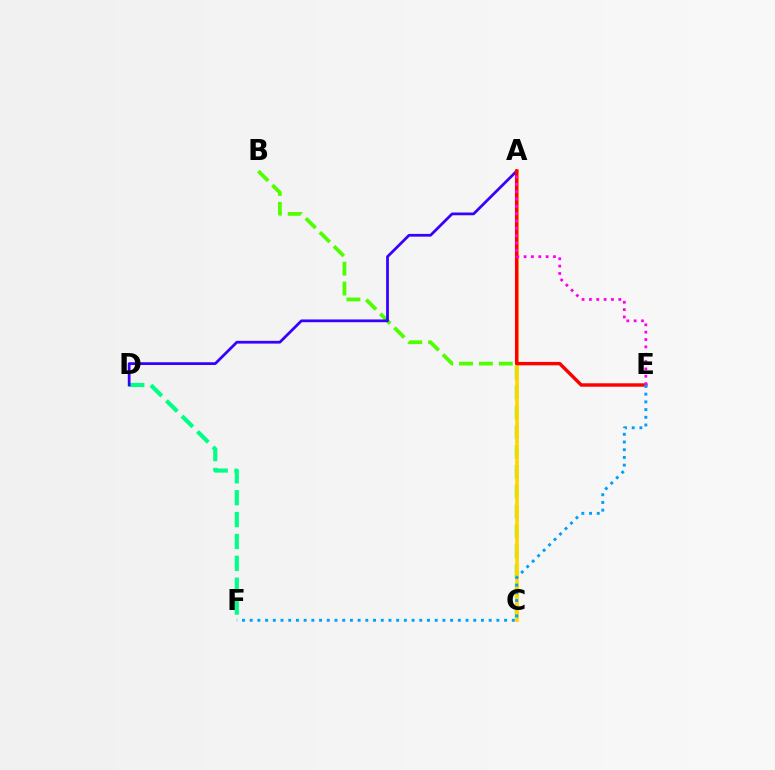{('B', 'C'): [{'color': '#4fff00', 'line_style': 'dashed', 'thickness': 2.7}], ('A', 'C'): [{'color': '#ffd500', 'line_style': 'solid', 'thickness': 2.63}], ('D', 'F'): [{'color': '#00ff86', 'line_style': 'dashed', 'thickness': 2.97}], ('A', 'D'): [{'color': '#3700ff', 'line_style': 'solid', 'thickness': 1.98}], ('A', 'E'): [{'color': '#ff0000', 'line_style': 'solid', 'thickness': 2.47}, {'color': '#ff00ed', 'line_style': 'dotted', 'thickness': 2.0}], ('E', 'F'): [{'color': '#009eff', 'line_style': 'dotted', 'thickness': 2.09}]}